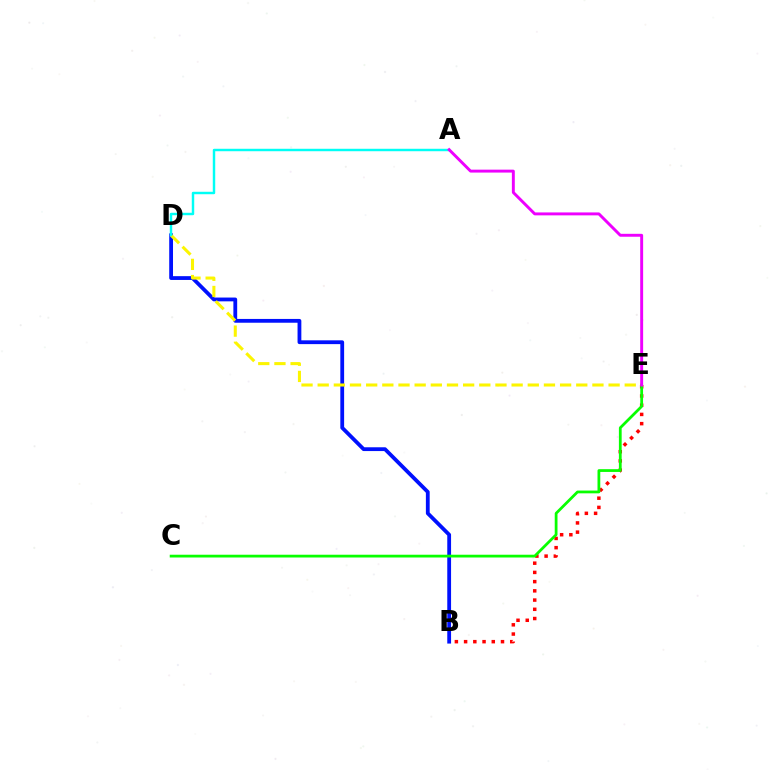{('B', 'D'): [{'color': '#0010ff', 'line_style': 'solid', 'thickness': 2.73}], ('B', 'E'): [{'color': '#ff0000', 'line_style': 'dotted', 'thickness': 2.51}], ('D', 'E'): [{'color': '#fcf500', 'line_style': 'dashed', 'thickness': 2.2}], ('A', 'D'): [{'color': '#00fff6', 'line_style': 'solid', 'thickness': 1.76}], ('C', 'E'): [{'color': '#08ff00', 'line_style': 'solid', 'thickness': 1.99}], ('A', 'E'): [{'color': '#ee00ff', 'line_style': 'solid', 'thickness': 2.11}]}